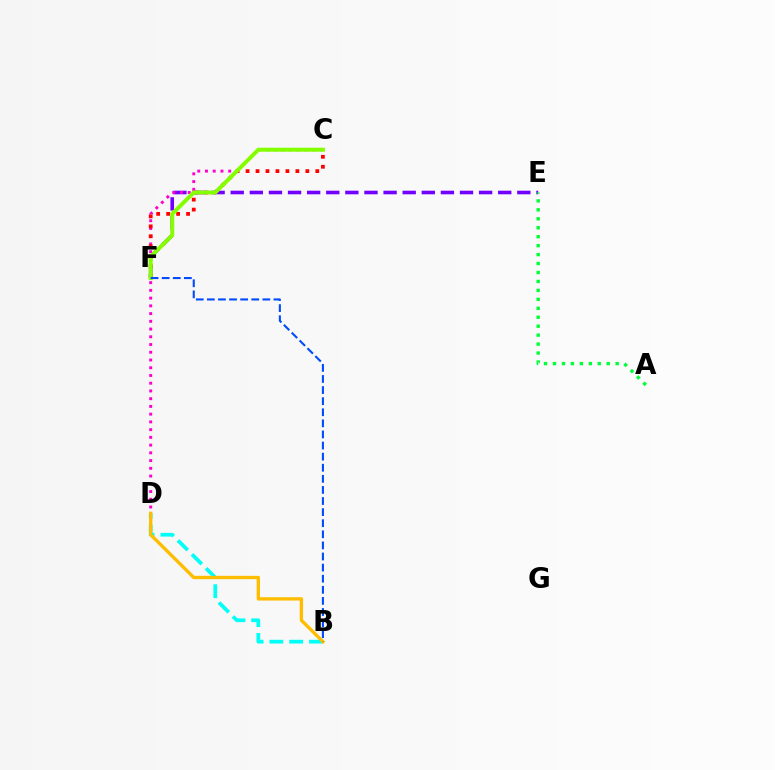{('E', 'F'): [{'color': '#7200ff', 'line_style': 'dashed', 'thickness': 2.6}], ('B', 'D'): [{'color': '#00fff6', 'line_style': 'dashed', 'thickness': 2.69}, {'color': '#ffbd00', 'line_style': 'solid', 'thickness': 2.4}], ('C', 'D'): [{'color': '#ff00cf', 'line_style': 'dotted', 'thickness': 2.1}], ('C', 'F'): [{'color': '#ff0000', 'line_style': 'dotted', 'thickness': 2.71}, {'color': '#84ff00', 'line_style': 'solid', 'thickness': 2.87}], ('A', 'E'): [{'color': '#00ff39', 'line_style': 'dotted', 'thickness': 2.43}], ('B', 'F'): [{'color': '#004bff', 'line_style': 'dashed', 'thickness': 1.51}]}